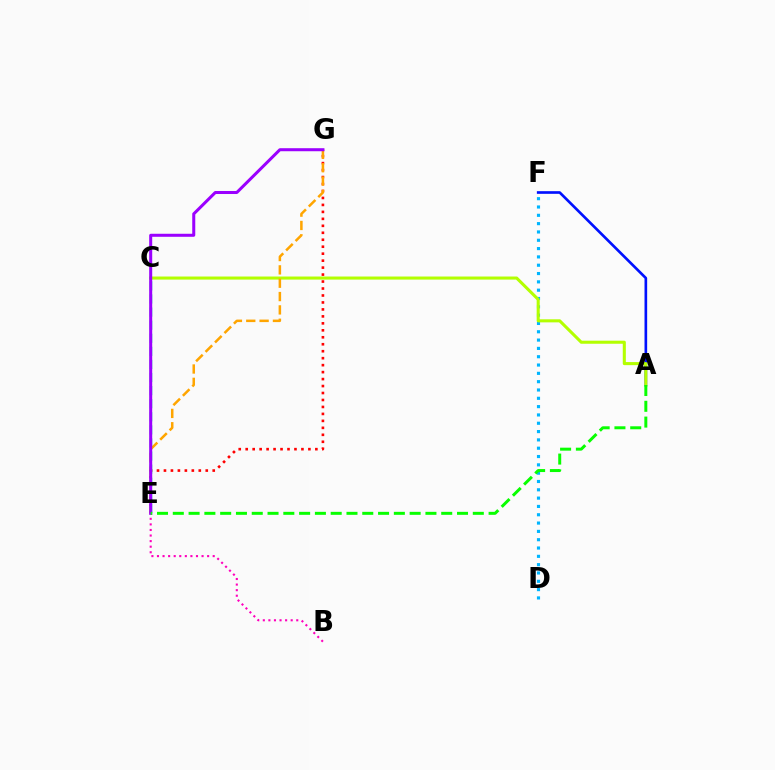{('D', 'F'): [{'color': '#00b5ff', 'line_style': 'dotted', 'thickness': 2.26}], ('B', 'E'): [{'color': '#ff00bd', 'line_style': 'dotted', 'thickness': 1.51}], ('A', 'F'): [{'color': '#0010ff', 'line_style': 'solid', 'thickness': 1.91}], ('E', 'G'): [{'color': '#ff0000', 'line_style': 'dotted', 'thickness': 1.89}, {'color': '#ffa500', 'line_style': 'dashed', 'thickness': 1.81}, {'color': '#9b00ff', 'line_style': 'solid', 'thickness': 2.18}], ('C', 'E'): [{'color': '#00ff9d', 'line_style': 'dashed', 'thickness': 1.78}], ('A', 'C'): [{'color': '#b3ff00', 'line_style': 'solid', 'thickness': 2.21}], ('A', 'E'): [{'color': '#08ff00', 'line_style': 'dashed', 'thickness': 2.15}]}